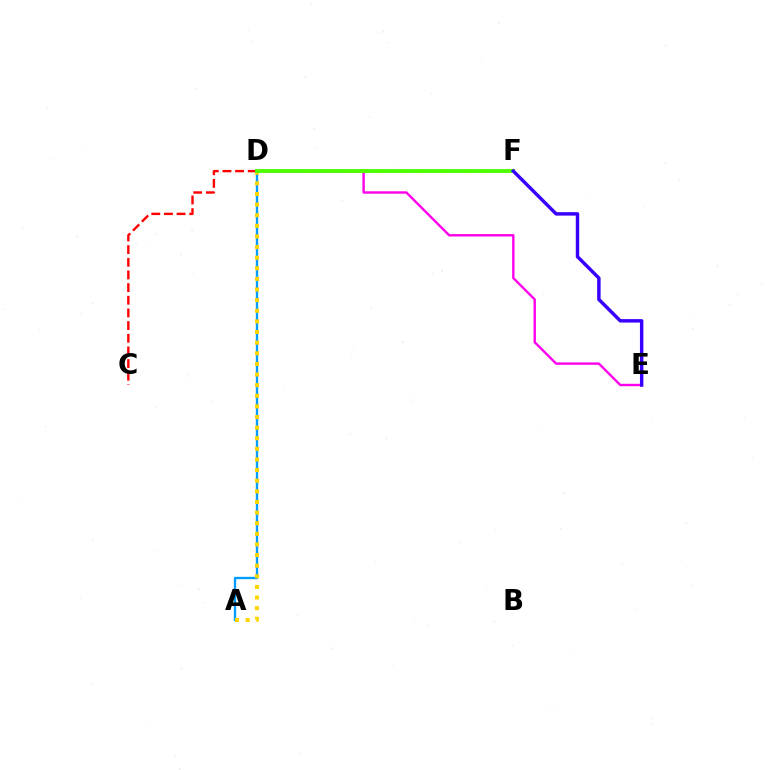{('D', 'F'): [{'color': '#00ff86', 'line_style': 'dashed', 'thickness': 1.77}, {'color': '#4fff00', 'line_style': 'solid', 'thickness': 2.78}], ('A', 'D'): [{'color': '#009eff', 'line_style': 'solid', 'thickness': 1.68}, {'color': '#ffd500', 'line_style': 'dotted', 'thickness': 2.89}], ('D', 'E'): [{'color': '#ff00ed', 'line_style': 'solid', 'thickness': 1.73}], ('C', 'D'): [{'color': '#ff0000', 'line_style': 'dashed', 'thickness': 1.72}], ('E', 'F'): [{'color': '#3700ff', 'line_style': 'solid', 'thickness': 2.48}]}